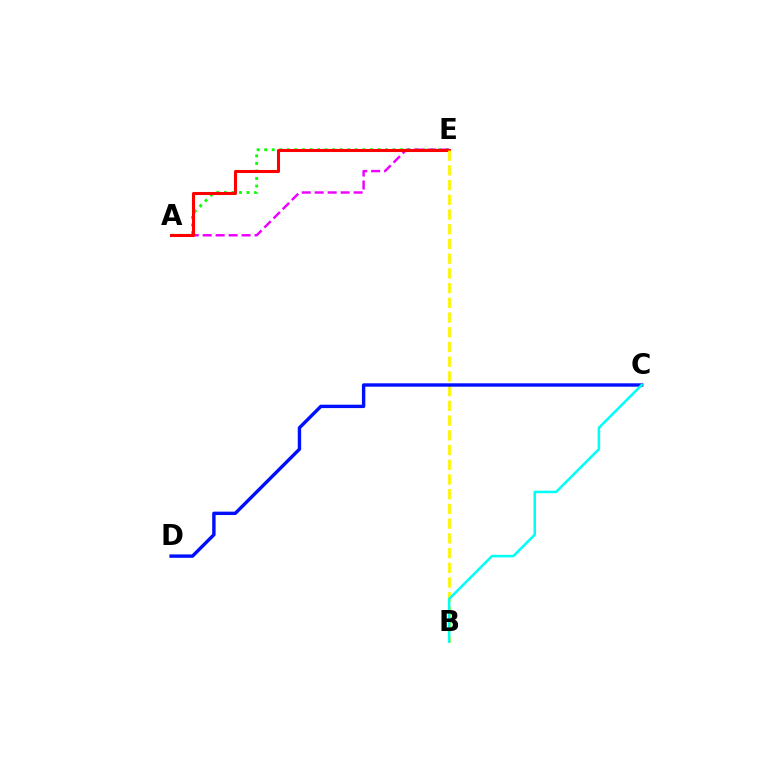{('A', 'E'): [{'color': '#08ff00', 'line_style': 'dotted', 'thickness': 2.05}, {'color': '#ee00ff', 'line_style': 'dashed', 'thickness': 1.76}, {'color': '#ff0000', 'line_style': 'solid', 'thickness': 2.2}], ('B', 'E'): [{'color': '#fcf500', 'line_style': 'dashed', 'thickness': 2.0}], ('C', 'D'): [{'color': '#0010ff', 'line_style': 'solid', 'thickness': 2.44}], ('B', 'C'): [{'color': '#00fff6', 'line_style': 'solid', 'thickness': 1.82}]}